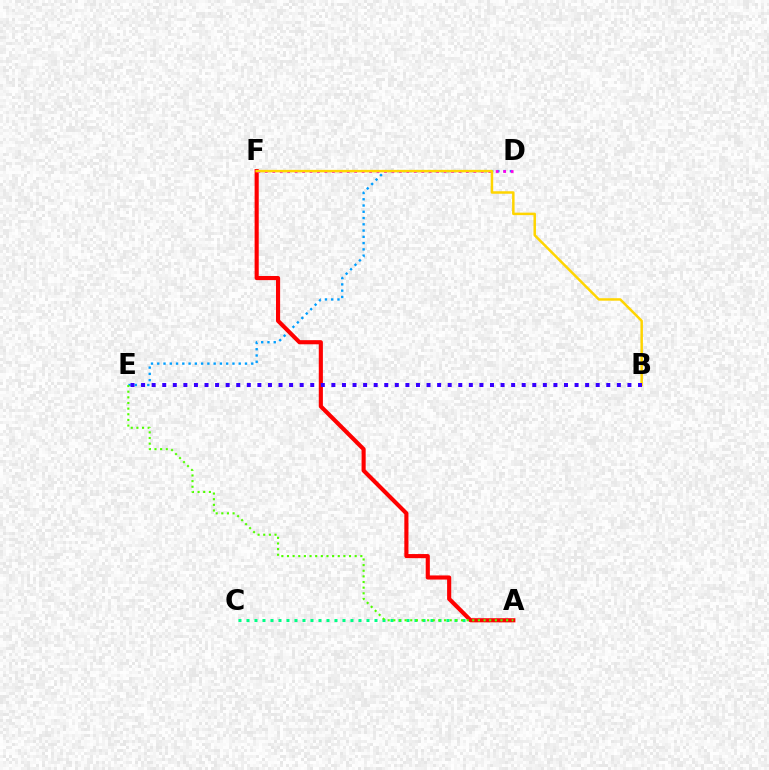{('A', 'C'): [{'color': '#00ff86', 'line_style': 'dotted', 'thickness': 2.17}], ('D', 'E'): [{'color': '#009eff', 'line_style': 'dotted', 'thickness': 1.7}], ('A', 'F'): [{'color': '#ff0000', 'line_style': 'solid', 'thickness': 2.97}], ('A', 'E'): [{'color': '#4fff00', 'line_style': 'dotted', 'thickness': 1.53}], ('D', 'F'): [{'color': '#ff00ed', 'line_style': 'dotted', 'thickness': 2.02}], ('B', 'F'): [{'color': '#ffd500', 'line_style': 'solid', 'thickness': 1.79}], ('B', 'E'): [{'color': '#3700ff', 'line_style': 'dotted', 'thickness': 2.87}]}